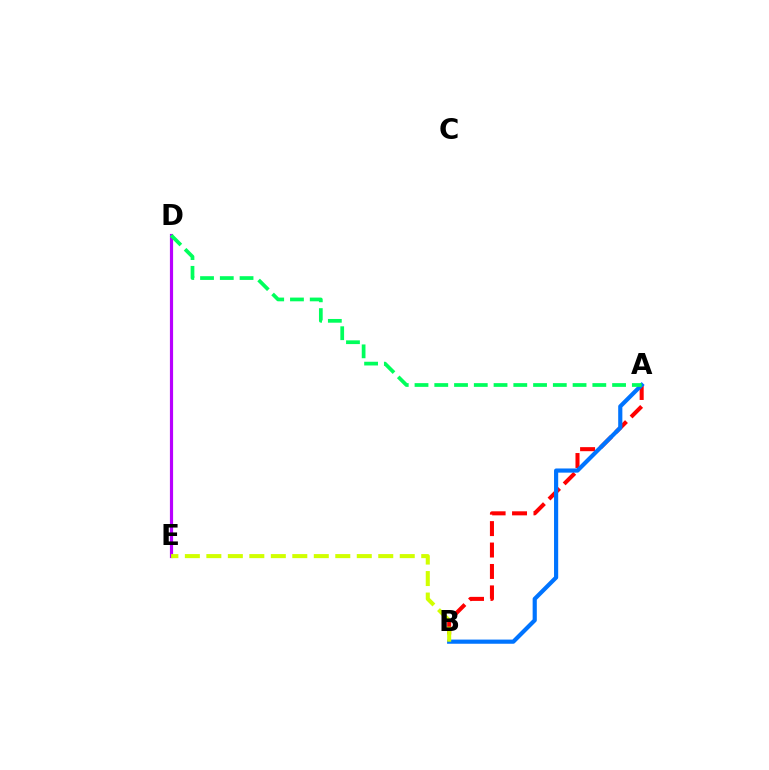{('D', 'E'): [{'color': '#b900ff', 'line_style': 'solid', 'thickness': 2.29}], ('A', 'B'): [{'color': '#ff0000', 'line_style': 'dashed', 'thickness': 2.91}, {'color': '#0074ff', 'line_style': 'solid', 'thickness': 3.0}], ('A', 'D'): [{'color': '#00ff5c', 'line_style': 'dashed', 'thickness': 2.68}], ('B', 'E'): [{'color': '#d1ff00', 'line_style': 'dashed', 'thickness': 2.92}]}